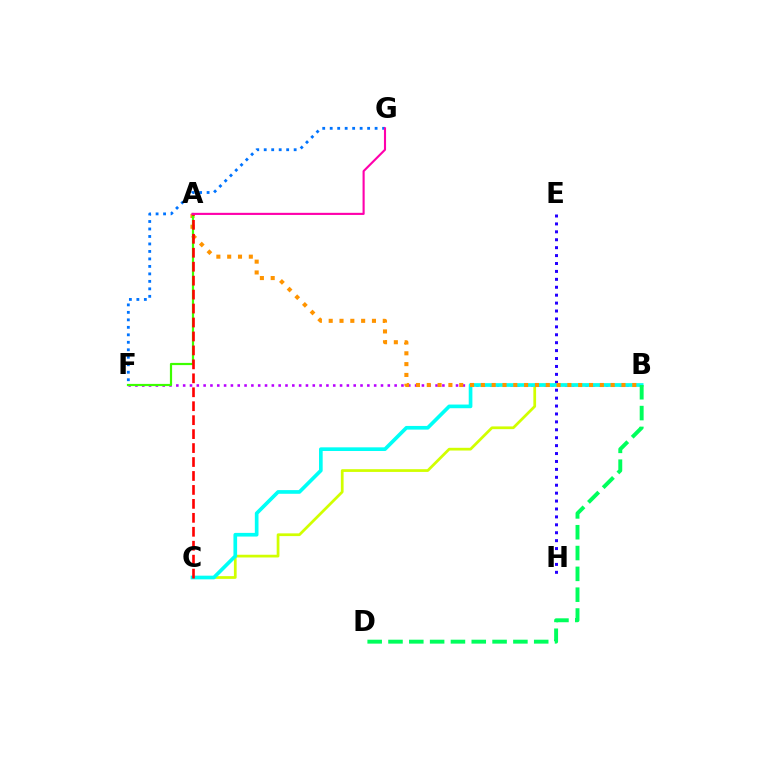{('B', 'C'): [{'color': '#d1ff00', 'line_style': 'solid', 'thickness': 1.97}, {'color': '#00fff6', 'line_style': 'solid', 'thickness': 2.64}], ('B', 'F'): [{'color': '#b900ff', 'line_style': 'dotted', 'thickness': 1.85}], ('E', 'H'): [{'color': '#2500ff', 'line_style': 'dotted', 'thickness': 2.15}], ('F', 'G'): [{'color': '#0074ff', 'line_style': 'dotted', 'thickness': 2.03}], ('B', 'D'): [{'color': '#00ff5c', 'line_style': 'dashed', 'thickness': 2.83}], ('A', 'B'): [{'color': '#ff9400', 'line_style': 'dotted', 'thickness': 2.94}], ('A', 'F'): [{'color': '#3dff00', 'line_style': 'solid', 'thickness': 1.58}], ('A', 'C'): [{'color': '#ff0000', 'line_style': 'dashed', 'thickness': 1.9}], ('A', 'G'): [{'color': '#ff00ac', 'line_style': 'solid', 'thickness': 1.53}]}